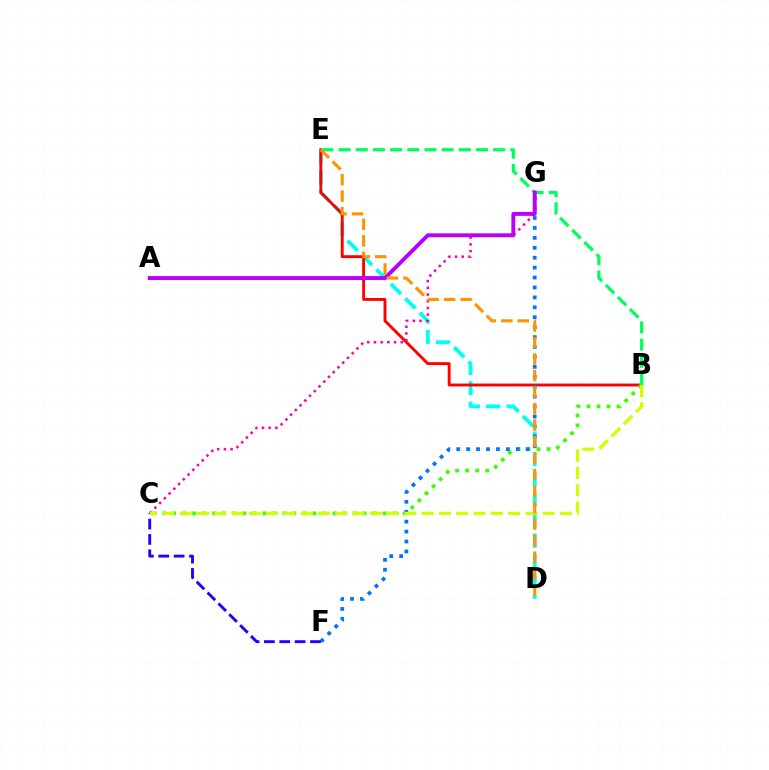{('D', 'E'): [{'color': '#00fff6', 'line_style': 'dashed', 'thickness': 2.77}, {'color': '#ff9400', 'line_style': 'dashed', 'thickness': 2.24}], ('B', 'E'): [{'color': '#ff0000', 'line_style': 'solid', 'thickness': 2.08}, {'color': '#00ff5c', 'line_style': 'dashed', 'thickness': 2.33}], ('B', 'C'): [{'color': '#3dff00', 'line_style': 'dotted', 'thickness': 2.72}, {'color': '#d1ff00', 'line_style': 'dashed', 'thickness': 2.35}], ('F', 'G'): [{'color': '#0074ff', 'line_style': 'dotted', 'thickness': 2.7}], ('C', 'G'): [{'color': '#ff00ac', 'line_style': 'dotted', 'thickness': 1.82}], ('A', 'G'): [{'color': '#b900ff', 'line_style': 'solid', 'thickness': 2.83}], ('C', 'F'): [{'color': '#2500ff', 'line_style': 'dashed', 'thickness': 2.09}]}